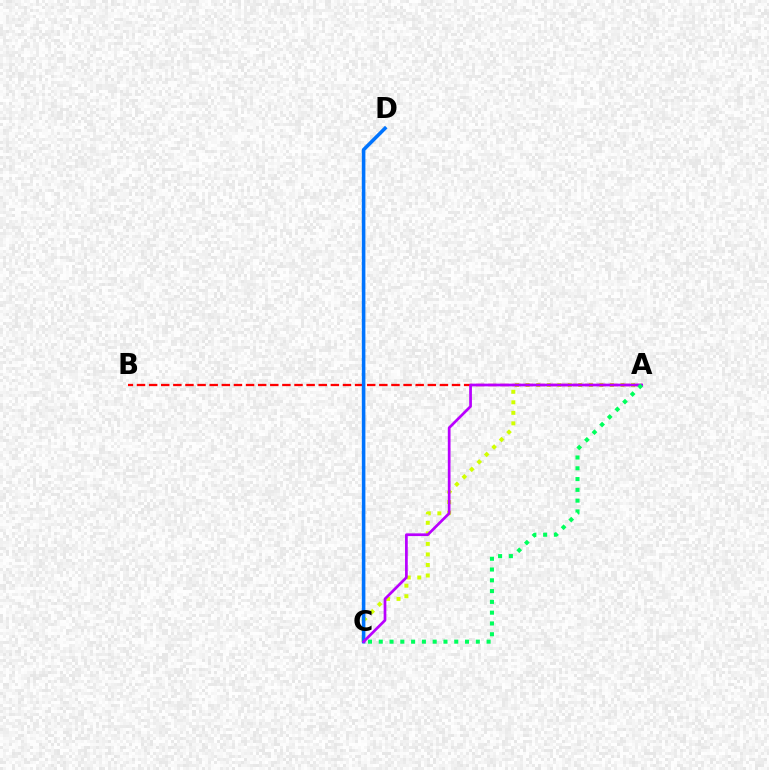{('A', 'C'): [{'color': '#d1ff00', 'line_style': 'dotted', 'thickness': 2.86}, {'color': '#b900ff', 'line_style': 'solid', 'thickness': 1.95}, {'color': '#00ff5c', 'line_style': 'dotted', 'thickness': 2.93}], ('A', 'B'): [{'color': '#ff0000', 'line_style': 'dashed', 'thickness': 1.65}], ('C', 'D'): [{'color': '#0074ff', 'line_style': 'solid', 'thickness': 2.56}]}